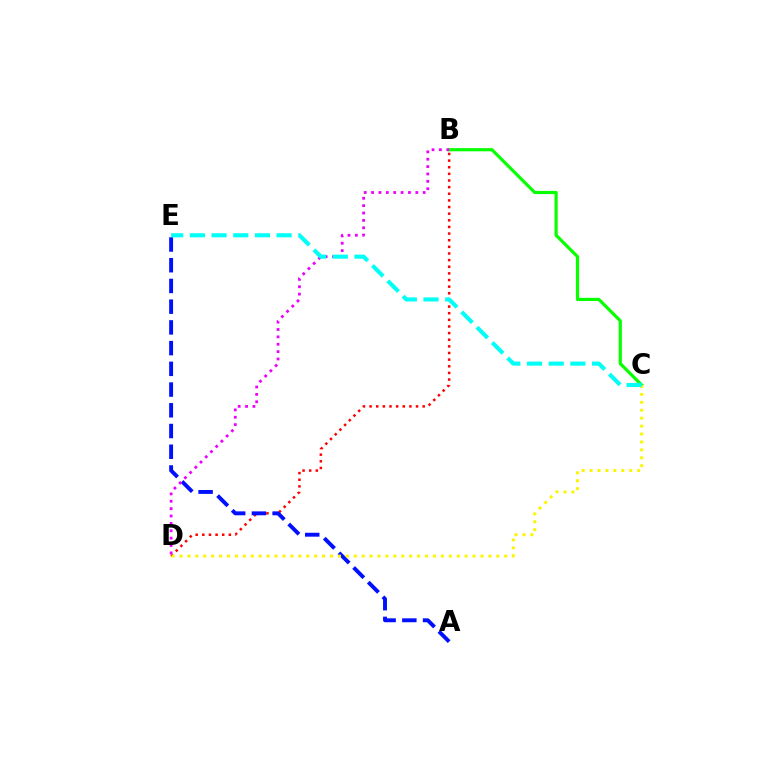{('B', 'D'): [{'color': '#ff0000', 'line_style': 'dotted', 'thickness': 1.8}, {'color': '#ee00ff', 'line_style': 'dotted', 'thickness': 2.0}], ('B', 'C'): [{'color': '#08ff00', 'line_style': 'solid', 'thickness': 2.29}], ('A', 'E'): [{'color': '#0010ff', 'line_style': 'dashed', 'thickness': 2.82}], ('C', 'D'): [{'color': '#fcf500', 'line_style': 'dotted', 'thickness': 2.15}], ('C', 'E'): [{'color': '#00fff6', 'line_style': 'dashed', 'thickness': 2.95}]}